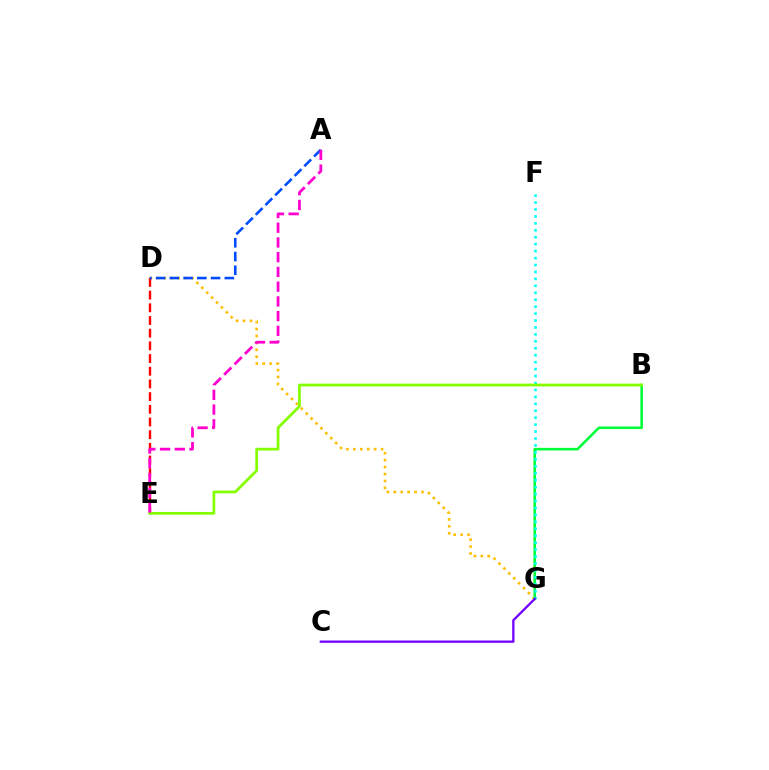{('D', 'G'): [{'color': '#ffbd00', 'line_style': 'dotted', 'thickness': 1.88}], ('B', 'G'): [{'color': '#00ff39', 'line_style': 'solid', 'thickness': 1.86}], ('D', 'E'): [{'color': '#ff0000', 'line_style': 'dashed', 'thickness': 1.72}], ('A', 'D'): [{'color': '#004bff', 'line_style': 'dashed', 'thickness': 1.87}], ('F', 'G'): [{'color': '#00fff6', 'line_style': 'dotted', 'thickness': 1.89}], ('B', 'E'): [{'color': '#84ff00', 'line_style': 'solid', 'thickness': 1.98}], ('A', 'E'): [{'color': '#ff00cf', 'line_style': 'dashed', 'thickness': 2.0}], ('C', 'G'): [{'color': '#7200ff', 'line_style': 'solid', 'thickness': 1.65}]}